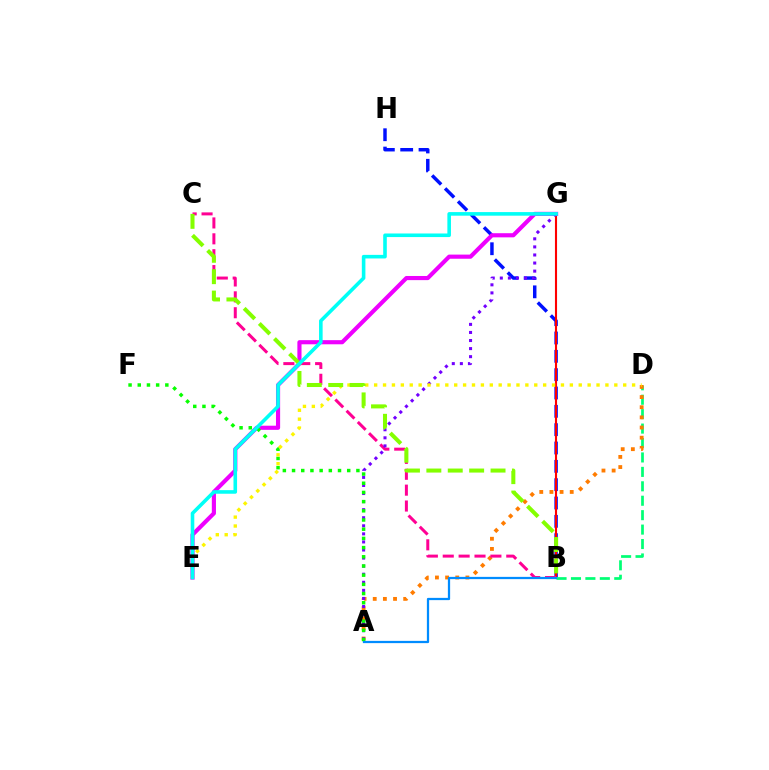{('B', 'H'): [{'color': '#0010ff', 'line_style': 'dashed', 'thickness': 2.49}], ('B', 'G'): [{'color': '#ff0000', 'line_style': 'solid', 'thickness': 1.52}], ('B', 'D'): [{'color': '#00ff74', 'line_style': 'dashed', 'thickness': 1.96}], ('A', 'D'): [{'color': '#ff7c00', 'line_style': 'dotted', 'thickness': 2.76}], ('E', 'G'): [{'color': '#ee00ff', 'line_style': 'solid', 'thickness': 2.98}, {'color': '#00fff6', 'line_style': 'solid', 'thickness': 2.59}], ('B', 'C'): [{'color': '#ff0094', 'line_style': 'dashed', 'thickness': 2.16}, {'color': '#84ff00', 'line_style': 'dashed', 'thickness': 2.91}], ('A', 'G'): [{'color': '#7200ff', 'line_style': 'dotted', 'thickness': 2.19}], ('A', 'F'): [{'color': '#08ff00', 'line_style': 'dotted', 'thickness': 2.5}], ('D', 'E'): [{'color': '#fcf500', 'line_style': 'dotted', 'thickness': 2.42}], ('A', 'B'): [{'color': '#008cff', 'line_style': 'solid', 'thickness': 1.62}]}